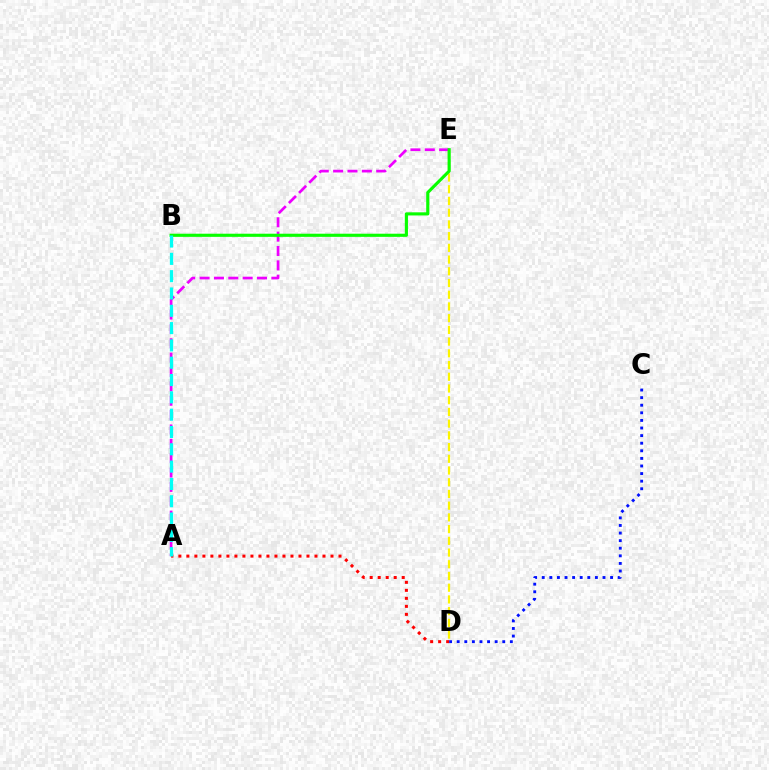{('A', 'D'): [{'color': '#ff0000', 'line_style': 'dotted', 'thickness': 2.18}], ('A', 'E'): [{'color': '#ee00ff', 'line_style': 'dashed', 'thickness': 1.95}], ('C', 'D'): [{'color': '#0010ff', 'line_style': 'dotted', 'thickness': 2.06}], ('D', 'E'): [{'color': '#fcf500', 'line_style': 'dashed', 'thickness': 1.59}], ('B', 'E'): [{'color': '#08ff00', 'line_style': 'solid', 'thickness': 2.25}], ('A', 'B'): [{'color': '#00fff6', 'line_style': 'dashed', 'thickness': 2.35}]}